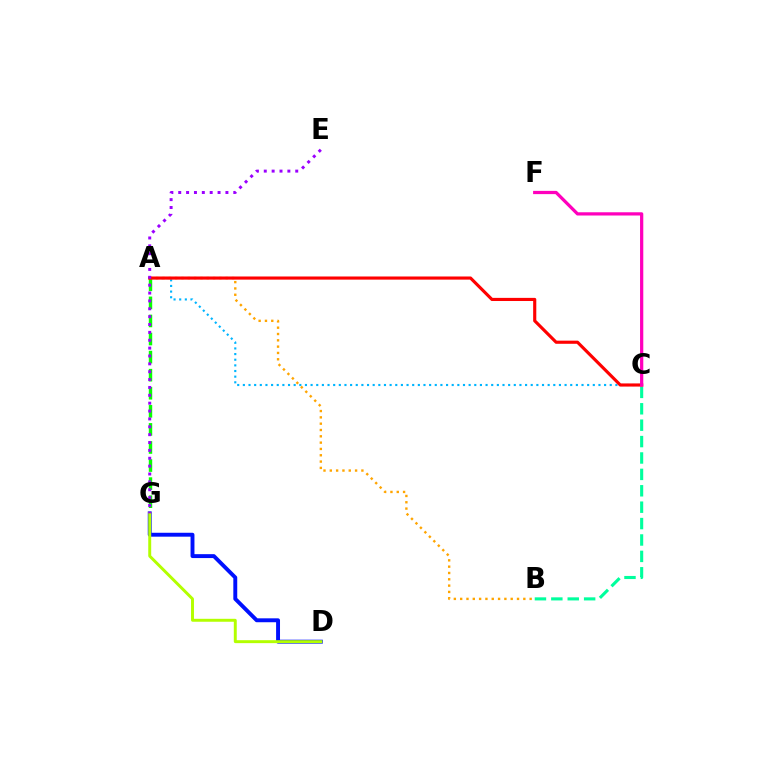{('A', 'G'): [{'color': '#08ff00', 'line_style': 'dashed', 'thickness': 2.46}], ('A', 'C'): [{'color': '#00b5ff', 'line_style': 'dotted', 'thickness': 1.53}, {'color': '#ff0000', 'line_style': 'solid', 'thickness': 2.26}], ('A', 'B'): [{'color': '#ffa500', 'line_style': 'dotted', 'thickness': 1.72}], ('D', 'G'): [{'color': '#0010ff', 'line_style': 'solid', 'thickness': 2.82}, {'color': '#b3ff00', 'line_style': 'solid', 'thickness': 2.12}], ('B', 'C'): [{'color': '#00ff9d', 'line_style': 'dashed', 'thickness': 2.23}], ('C', 'F'): [{'color': '#ff00bd', 'line_style': 'solid', 'thickness': 2.33}], ('E', 'G'): [{'color': '#9b00ff', 'line_style': 'dotted', 'thickness': 2.14}]}